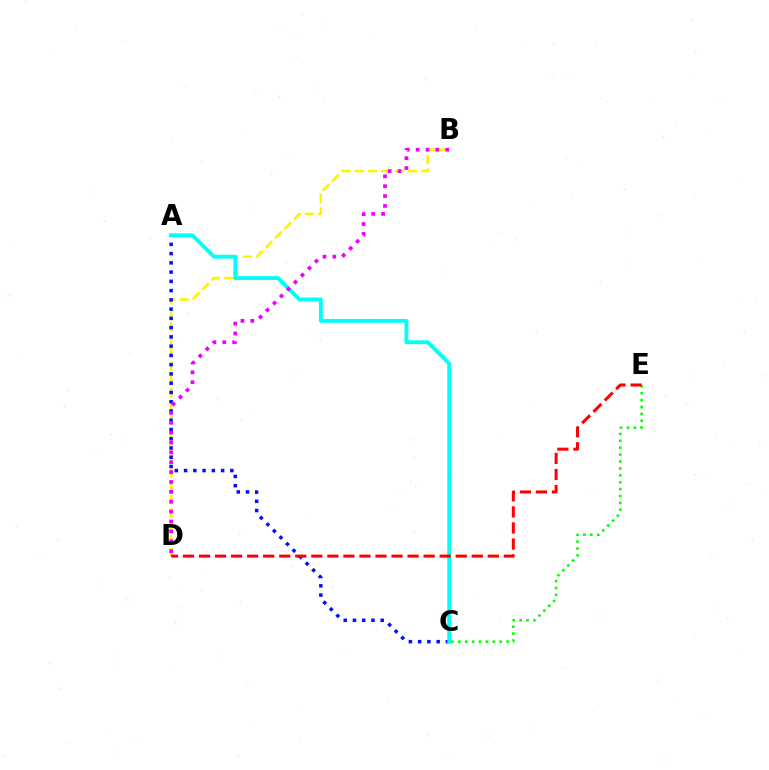{('B', 'D'): [{'color': '#fcf500', 'line_style': 'dashed', 'thickness': 1.81}, {'color': '#ee00ff', 'line_style': 'dotted', 'thickness': 2.68}], ('A', 'C'): [{'color': '#0010ff', 'line_style': 'dotted', 'thickness': 2.52}, {'color': '#00fff6', 'line_style': 'solid', 'thickness': 2.75}], ('C', 'E'): [{'color': '#08ff00', 'line_style': 'dotted', 'thickness': 1.87}], ('D', 'E'): [{'color': '#ff0000', 'line_style': 'dashed', 'thickness': 2.18}]}